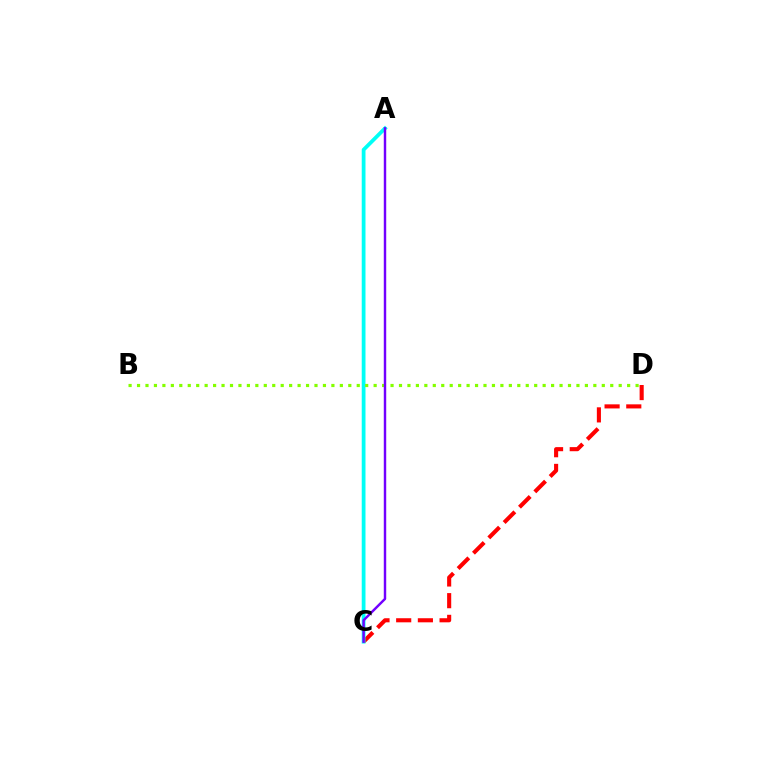{('C', 'D'): [{'color': '#ff0000', 'line_style': 'dashed', 'thickness': 2.95}], ('A', 'C'): [{'color': '#00fff6', 'line_style': 'solid', 'thickness': 2.71}, {'color': '#7200ff', 'line_style': 'solid', 'thickness': 1.76}], ('B', 'D'): [{'color': '#84ff00', 'line_style': 'dotted', 'thickness': 2.3}]}